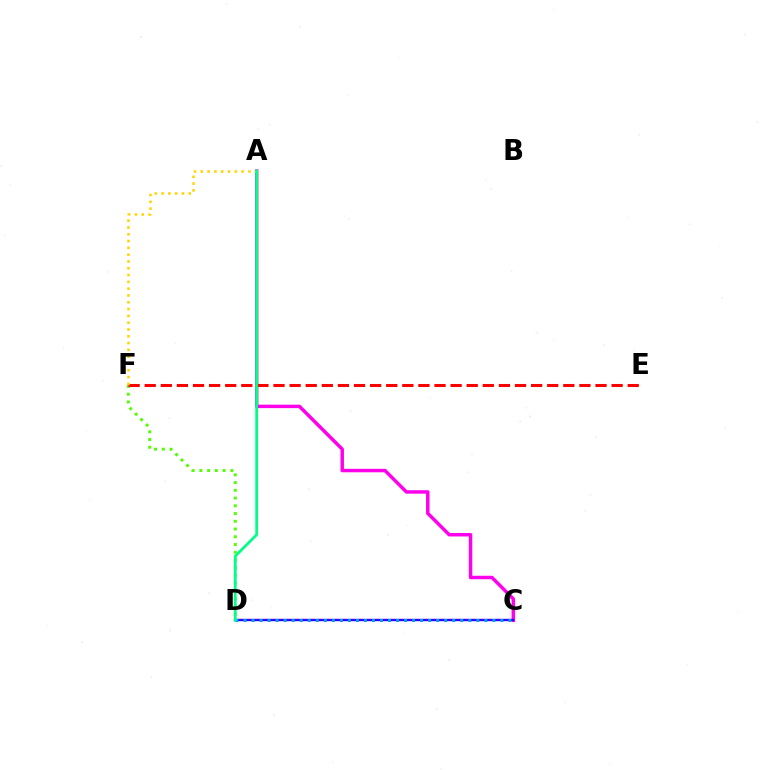{('A', 'C'): [{'color': '#ff00ed', 'line_style': 'solid', 'thickness': 2.5}], ('D', 'F'): [{'color': '#4fff00', 'line_style': 'dotted', 'thickness': 2.1}], ('C', 'D'): [{'color': '#3700ff', 'line_style': 'solid', 'thickness': 1.73}, {'color': '#009eff', 'line_style': 'dotted', 'thickness': 2.18}], ('E', 'F'): [{'color': '#ff0000', 'line_style': 'dashed', 'thickness': 2.19}], ('A', 'F'): [{'color': '#ffd500', 'line_style': 'dotted', 'thickness': 1.85}], ('A', 'D'): [{'color': '#00ff86', 'line_style': 'solid', 'thickness': 1.98}]}